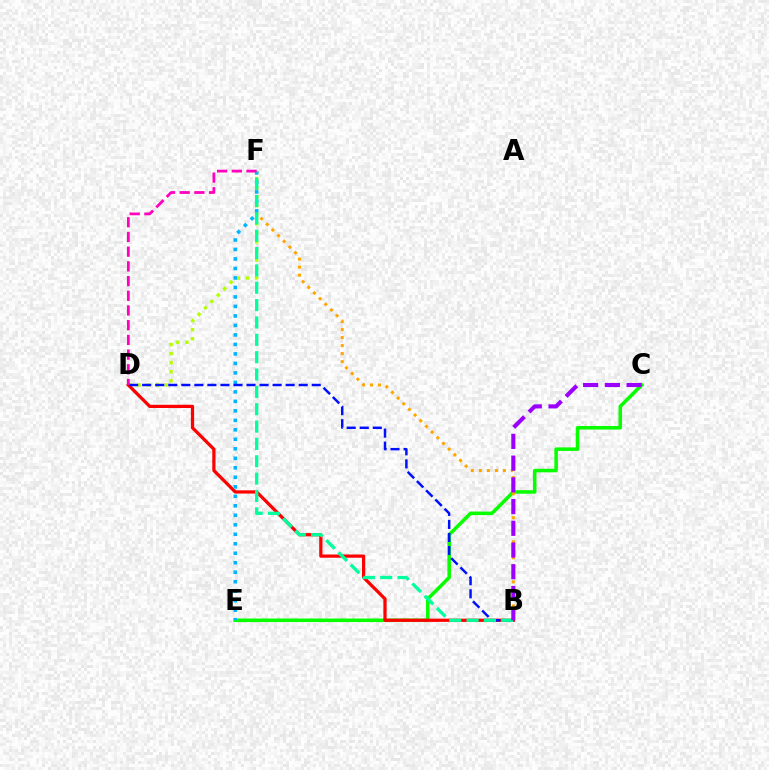{('D', 'F'): [{'color': '#b3ff00', 'line_style': 'dotted', 'thickness': 2.46}, {'color': '#ff00bd', 'line_style': 'dashed', 'thickness': 2.0}], ('C', 'E'): [{'color': '#08ff00', 'line_style': 'solid', 'thickness': 2.55}], ('B', 'F'): [{'color': '#ffa500', 'line_style': 'dotted', 'thickness': 2.18}, {'color': '#00ff9d', 'line_style': 'dashed', 'thickness': 2.36}], ('B', 'D'): [{'color': '#ff0000', 'line_style': 'solid', 'thickness': 2.33}, {'color': '#0010ff', 'line_style': 'dashed', 'thickness': 1.77}], ('E', 'F'): [{'color': '#00b5ff', 'line_style': 'dotted', 'thickness': 2.58}], ('B', 'C'): [{'color': '#9b00ff', 'line_style': 'dashed', 'thickness': 2.95}]}